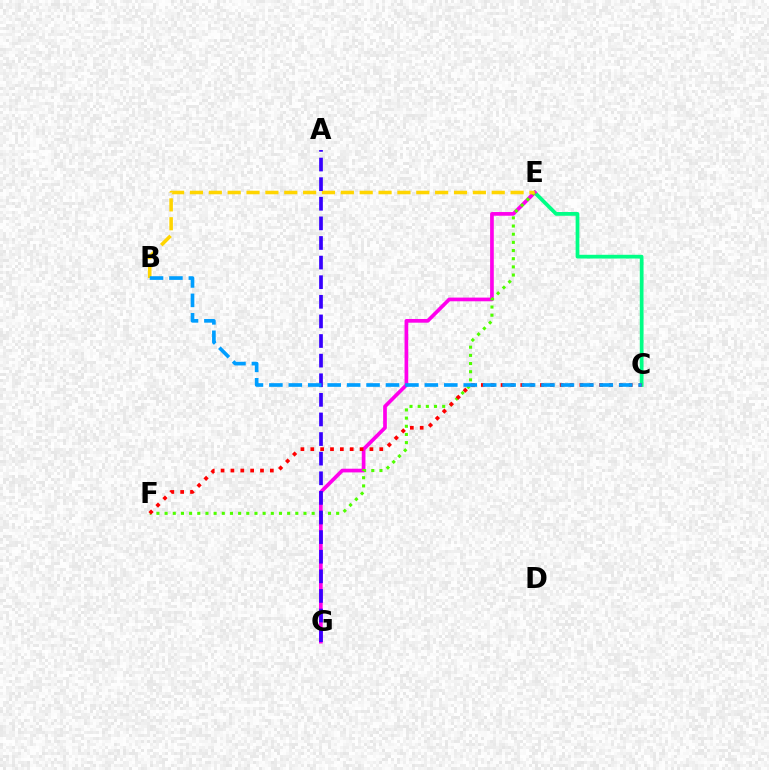{('C', 'E'): [{'color': '#00ff86', 'line_style': 'solid', 'thickness': 2.7}], ('E', 'G'): [{'color': '#ff00ed', 'line_style': 'solid', 'thickness': 2.66}], ('E', 'F'): [{'color': '#4fff00', 'line_style': 'dotted', 'thickness': 2.22}], ('B', 'E'): [{'color': '#ffd500', 'line_style': 'dashed', 'thickness': 2.56}], ('A', 'G'): [{'color': '#3700ff', 'line_style': 'dashed', 'thickness': 2.66}], ('C', 'F'): [{'color': '#ff0000', 'line_style': 'dotted', 'thickness': 2.68}], ('B', 'C'): [{'color': '#009eff', 'line_style': 'dashed', 'thickness': 2.64}]}